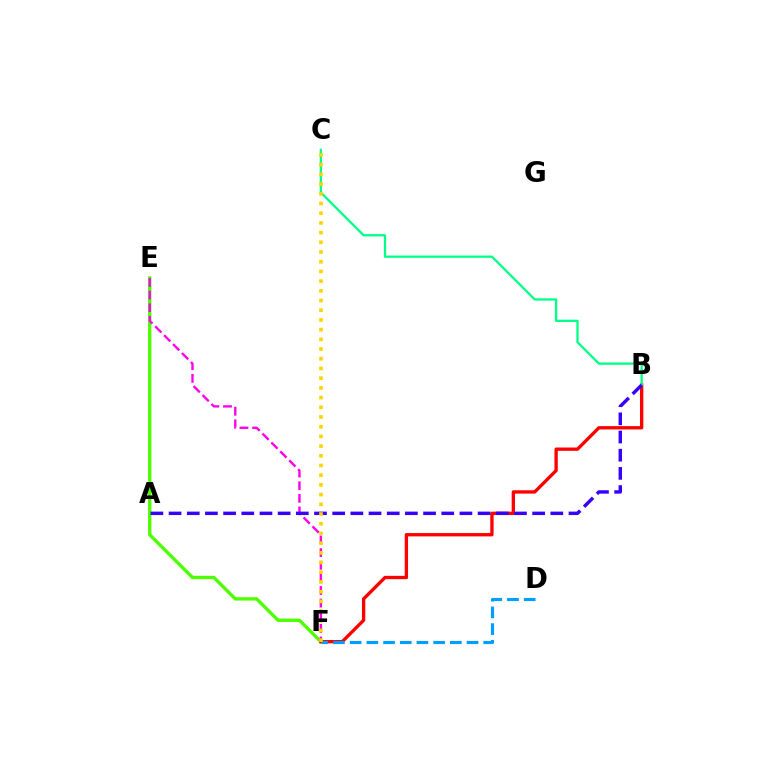{('E', 'F'): [{'color': '#4fff00', 'line_style': 'solid', 'thickness': 2.41}, {'color': '#ff00ed', 'line_style': 'dashed', 'thickness': 1.71}], ('B', 'F'): [{'color': '#ff0000', 'line_style': 'solid', 'thickness': 2.4}], ('B', 'C'): [{'color': '#00ff86', 'line_style': 'solid', 'thickness': 1.64}], ('A', 'B'): [{'color': '#3700ff', 'line_style': 'dashed', 'thickness': 2.47}], ('D', 'F'): [{'color': '#009eff', 'line_style': 'dashed', 'thickness': 2.27}], ('C', 'F'): [{'color': '#ffd500', 'line_style': 'dotted', 'thickness': 2.64}]}